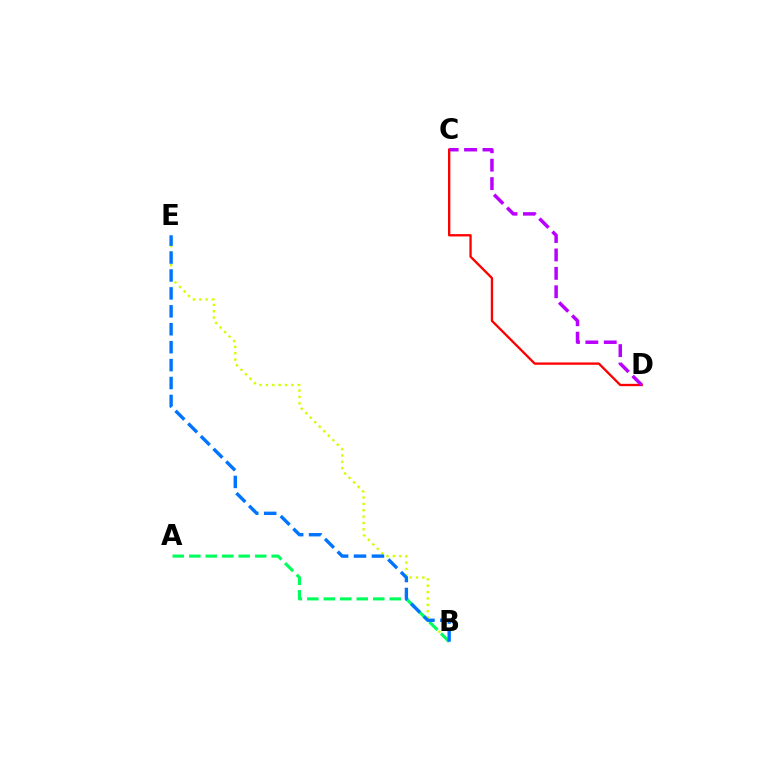{('C', 'D'): [{'color': '#ff0000', 'line_style': 'solid', 'thickness': 1.67}, {'color': '#b900ff', 'line_style': 'dashed', 'thickness': 2.5}], ('B', 'E'): [{'color': '#d1ff00', 'line_style': 'dotted', 'thickness': 1.73}, {'color': '#0074ff', 'line_style': 'dashed', 'thickness': 2.44}], ('A', 'B'): [{'color': '#00ff5c', 'line_style': 'dashed', 'thickness': 2.24}]}